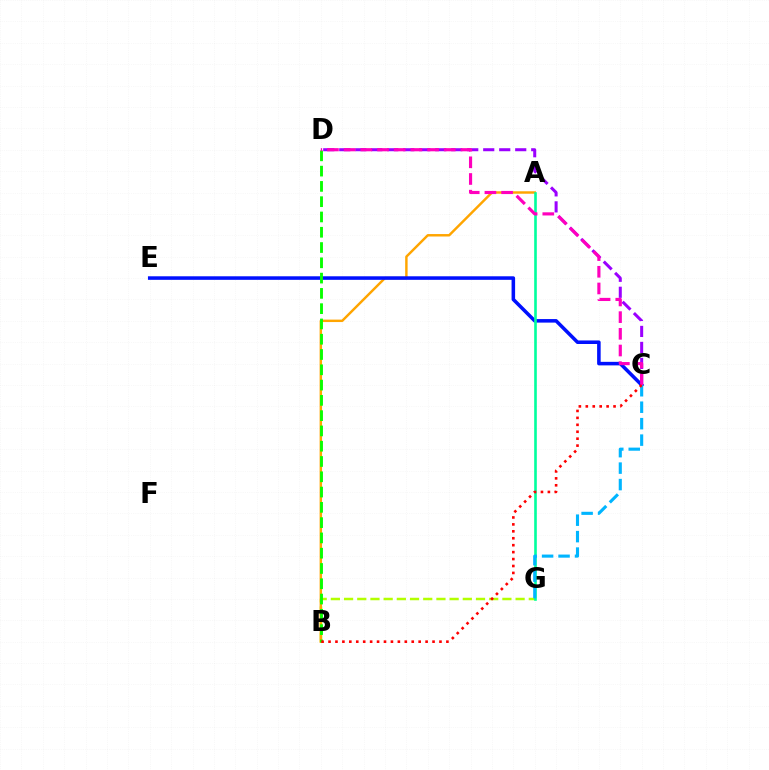{('B', 'G'): [{'color': '#b3ff00', 'line_style': 'dashed', 'thickness': 1.79}], ('C', 'D'): [{'color': '#9b00ff', 'line_style': 'dashed', 'thickness': 2.17}, {'color': '#ff00bd', 'line_style': 'dashed', 'thickness': 2.27}], ('A', 'B'): [{'color': '#ffa500', 'line_style': 'solid', 'thickness': 1.76}], ('C', 'E'): [{'color': '#0010ff', 'line_style': 'solid', 'thickness': 2.55}], ('B', 'D'): [{'color': '#08ff00', 'line_style': 'dashed', 'thickness': 2.08}], ('A', 'G'): [{'color': '#00ff9d', 'line_style': 'solid', 'thickness': 1.89}], ('C', 'G'): [{'color': '#00b5ff', 'line_style': 'dashed', 'thickness': 2.24}], ('B', 'C'): [{'color': '#ff0000', 'line_style': 'dotted', 'thickness': 1.88}]}